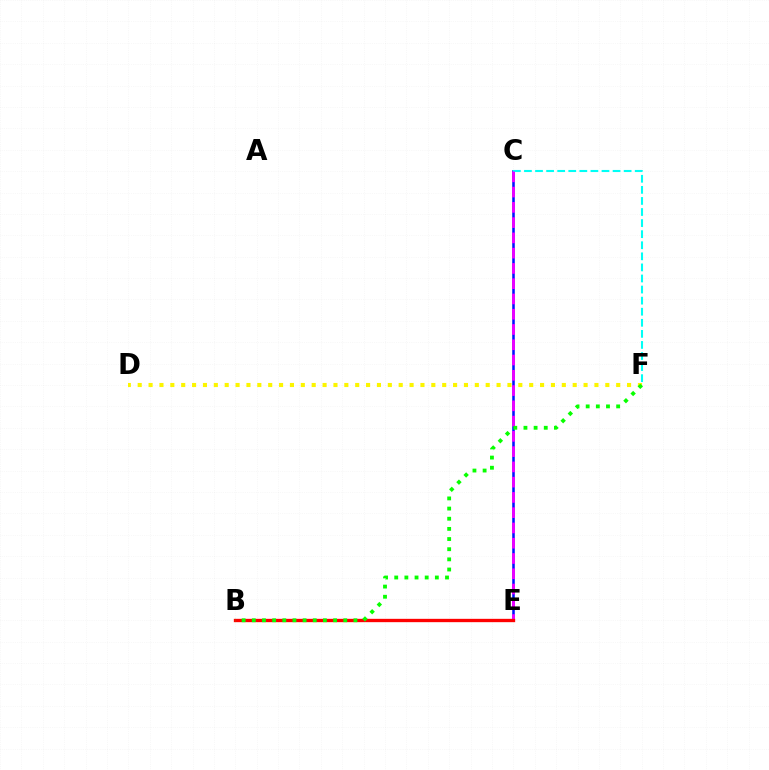{('C', 'E'): [{'color': '#0010ff', 'line_style': 'solid', 'thickness': 1.83}, {'color': '#ee00ff', 'line_style': 'dashed', 'thickness': 2.07}], ('C', 'F'): [{'color': '#00fff6', 'line_style': 'dashed', 'thickness': 1.5}], ('B', 'E'): [{'color': '#ff0000', 'line_style': 'solid', 'thickness': 2.4}], ('D', 'F'): [{'color': '#fcf500', 'line_style': 'dotted', 'thickness': 2.95}], ('B', 'F'): [{'color': '#08ff00', 'line_style': 'dotted', 'thickness': 2.76}]}